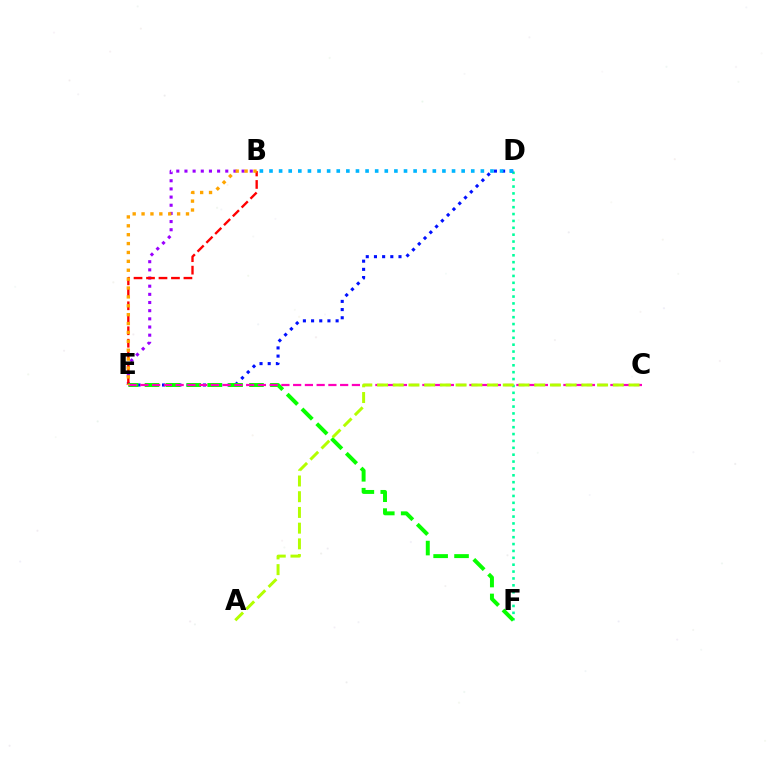{('B', 'E'): [{'color': '#9b00ff', 'line_style': 'dotted', 'thickness': 2.22}, {'color': '#ff0000', 'line_style': 'dashed', 'thickness': 1.69}, {'color': '#ffa500', 'line_style': 'dotted', 'thickness': 2.41}], ('D', 'F'): [{'color': '#00ff9d', 'line_style': 'dotted', 'thickness': 1.87}], ('D', 'E'): [{'color': '#0010ff', 'line_style': 'dotted', 'thickness': 2.22}], ('E', 'F'): [{'color': '#08ff00', 'line_style': 'dashed', 'thickness': 2.84}], ('B', 'D'): [{'color': '#00b5ff', 'line_style': 'dotted', 'thickness': 2.61}], ('C', 'E'): [{'color': '#ff00bd', 'line_style': 'dashed', 'thickness': 1.6}], ('A', 'C'): [{'color': '#b3ff00', 'line_style': 'dashed', 'thickness': 2.14}]}